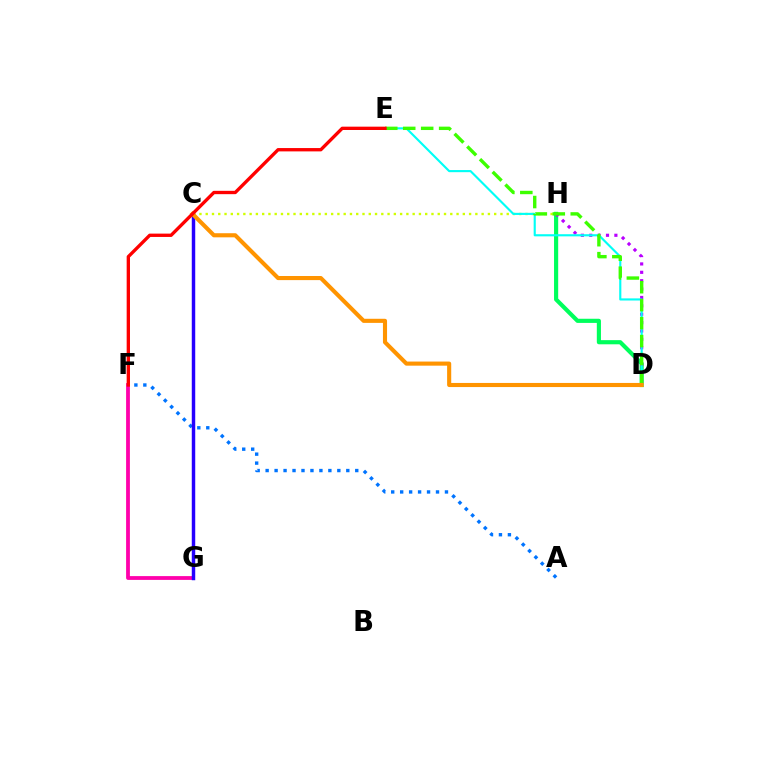{('A', 'F'): [{'color': '#0074ff', 'line_style': 'dotted', 'thickness': 2.43}], ('F', 'G'): [{'color': '#ff00ac', 'line_style': 'solid', 'thickness': 2.74}], ('C', 'G'): [{'color': '#2500ff', 'line_style': 'solid', 'thickness': 2.48}], ('D', 'H'): [{'color': '#00ff5c', 'line_style': 'solid', 'thickness': 2.99}, {'color': '#b900ff', 'line_style': 'dotted', 'thickness': 2.28}], ('C', 'H'): [{'color': '#d1ff00', 'line_style': 'dotted', 'thickness': 1.7}], ('D', 'E'): [{'color': '#00fff6', 'line_style': 'solid', 'thickness': 1.53}, {'color': '#3dff00', 'line_style': 'dashed', 'thickness': 2.44}], ('C', 'D'): [{'color': '#ff9400', 'line_style': 'solid', 'thickness': 2.96}], ('E', 'F'): [{'color': '#ff0000', 'line_style': 'solid', 'thickness': 2.4}]}